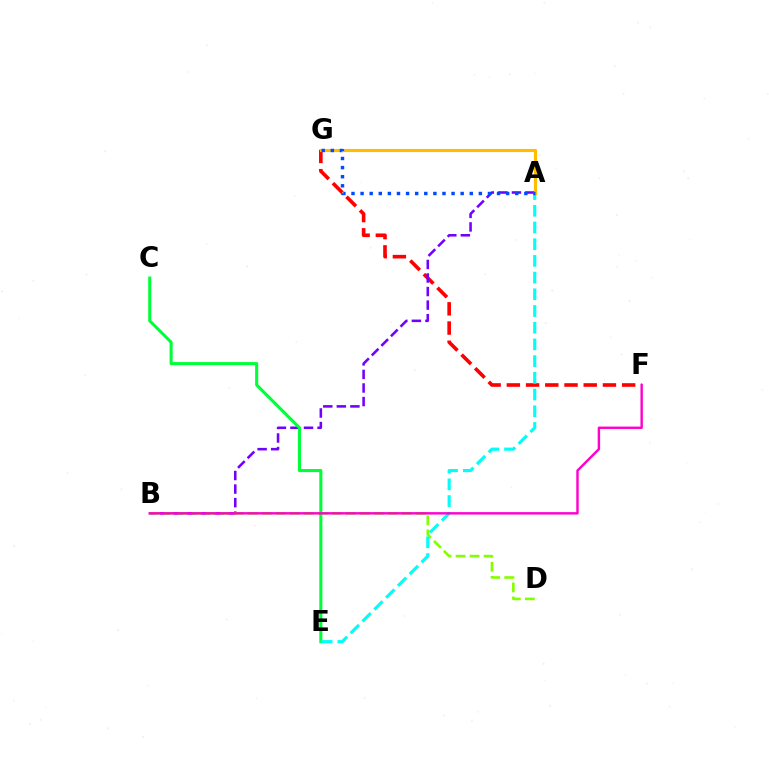{('F', 'G'): [{'color': '#ff0000', 'line_style': 'dashed', 'thickness': 2.61}], ('A', 'B'): [{'color': '#7200ff', 'line_style': 'dashed', 'thickness': 1.84}], ('B', 'D'): [{'color': '#84ff00', 'line_style': 'dashed', 'thickness': 1.9}], ('C', 'E'): [{'color': '#00ff39', 'line_style': 'solid', 'thickness': 2.21}], ('A', 'E'): [{'color': '#00fff6', 'line_style': 'dashed', 'thickness': 2.27}], ('A', 'G'): [{'color': '#ffbd00', 'line_style': 'solid', 'thickness': 2.25}, {'color': '#004bff', 'line_style': 'dotted', 'thickness': 2.47}], ('B', 'F'): [{'color': '#ff00cf', 'line_style': 'solid', 'thickness': 1.74}]}